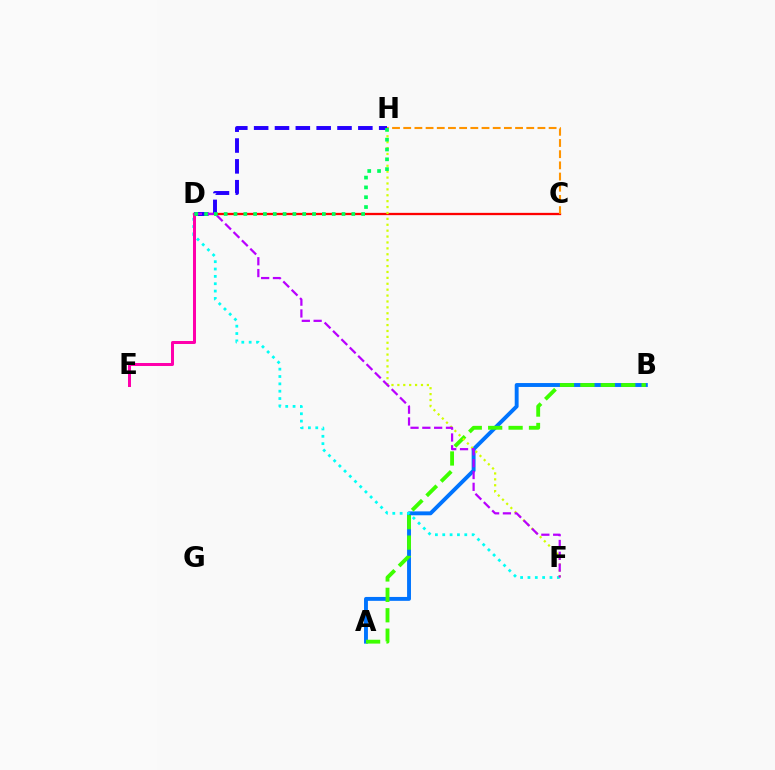{('A', 'B'): [{'color': '#0074ff', 'line_style': 'solid', 'thickness': 2.81}, {'color': '#3dff00', 'line_style': 'dashed', 'thickness': 2.77}], ('D', 'F'): [{'color': '#00fff6', 'line_style': 'dotted', 'thickness': 2.0}, {'color': '#b900ff', 'line_style': 'dashed', 'thickness': 1.6}], ('C', 'D'): [{'color': '#ff0000', 'line_style': 'solid', 'thickness': 1.65}], ('F', 'H'): [{'color': '#d1ff00', 'line_style': 'dotted', 'thickness': 1.6}], ('C', 'H'): [{'color': '#ff9400', 'line_style': 'dashed', 'thickness': 1.52}], ('D', 'H'): [{'color': '#2500ff', 'line_style': 'dashed', 'thickness': 2.83}, {'color': '#00ff5c', 'line_style': 'dotted', 'thickness': 2.67}], ('D', 'E'): [{'color': '#ff00ac', 'line_style': 'solid', 'thickness': 2.16}]}